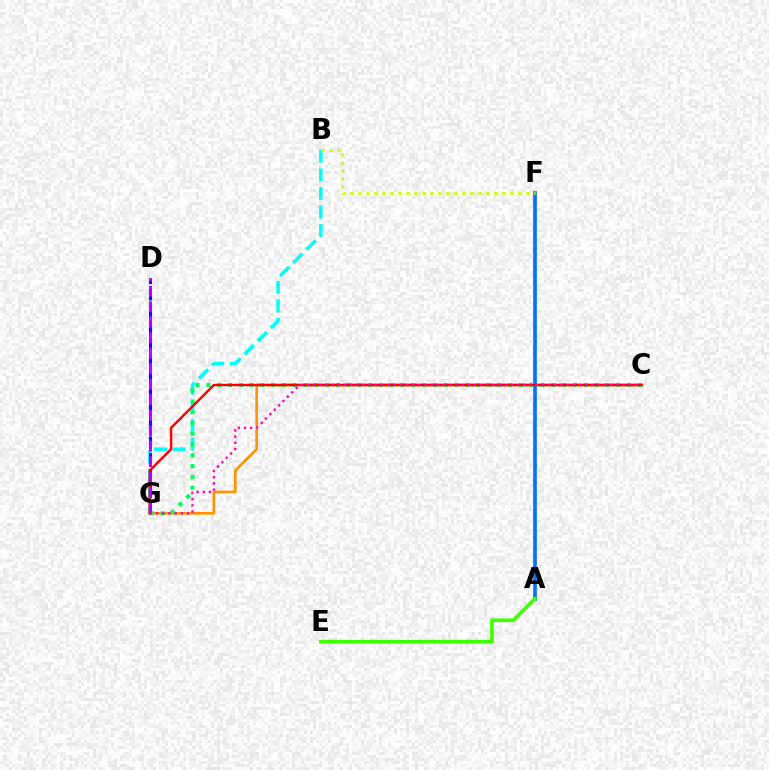{('B', 'G'): [{'color': '#00fff6', 'line_style': 'dashed', 'thickness': 2.53}], ('C', 'G'): [{'color': '#ff9400', 'line_style': 'solid', 'thickness': 1.9}, {'color': '#00ff5c', 'line_style': 'dotted', 'thickness': 2.93}, {'color': '#ff0000', 'line_style': 'solid', 'thickness': 1.73}, {'color': '#ff00ac', 'line_style': 'dotted', 'thickness': 1.68}], ('A', 'F'): [{'color': '#0074ff', 'line_style': 'solid', 'thickness': 2.63}], ('D', 'G'): [{'color': '#2500ff', 'line_style': 'dashed', 'thickness': 2.23}, {'color': '#b900ff', 'line_style': 'dashed', 'thickness': 2.1}], ('B', 'F'): [{'color': '#d1ff00', 'line_style': 'dotted', 'thickness': 2.17}], ('A', 'E'): [{'color': '#3dff00', 'line_style': 'solid', 'thickness': 2.62}]}